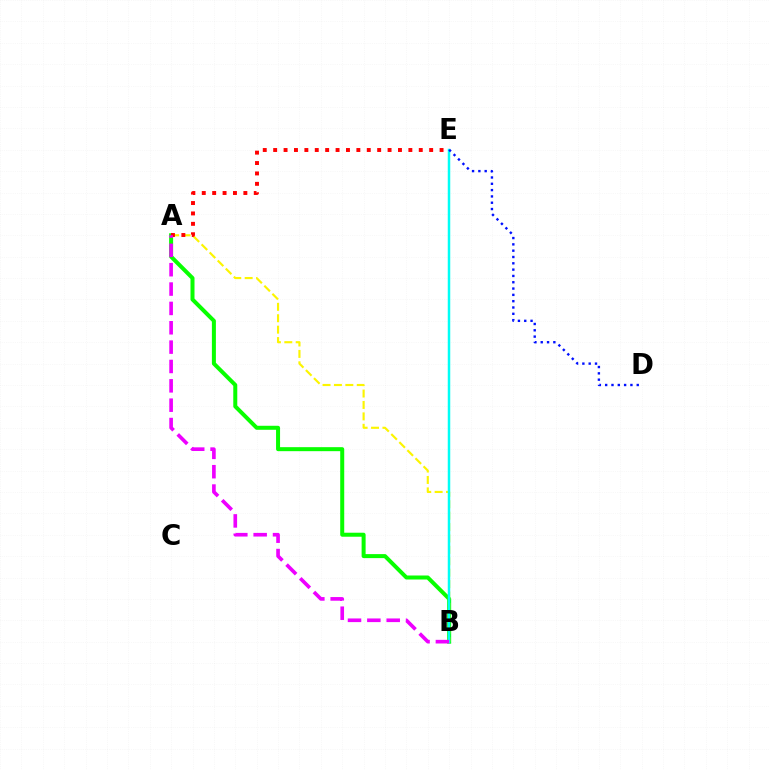{('A', 'B'): [{'color': '#08ff00', 'line_style': 'solid', 'thickness': 2.88}, {'color': '#fcf500', 'line_style': 'dashed', 'thickness': 1.55}, {'color': '#ee00ff', 'line_style': 'dashed', 'thickness': 2.63}], ('B', 'E'): [{'color': '#00fff6', 'line_style': 'solid', 'thickness': 1.8}], ('A', 'E'): [{'color': '#ff0000', 'line_style': 'dotted', 'thickness': 2.83}], ('D', 'E'): [{'color': '#0010ff', 'line_style': 'dotted', 'thickness': 1.72}]}